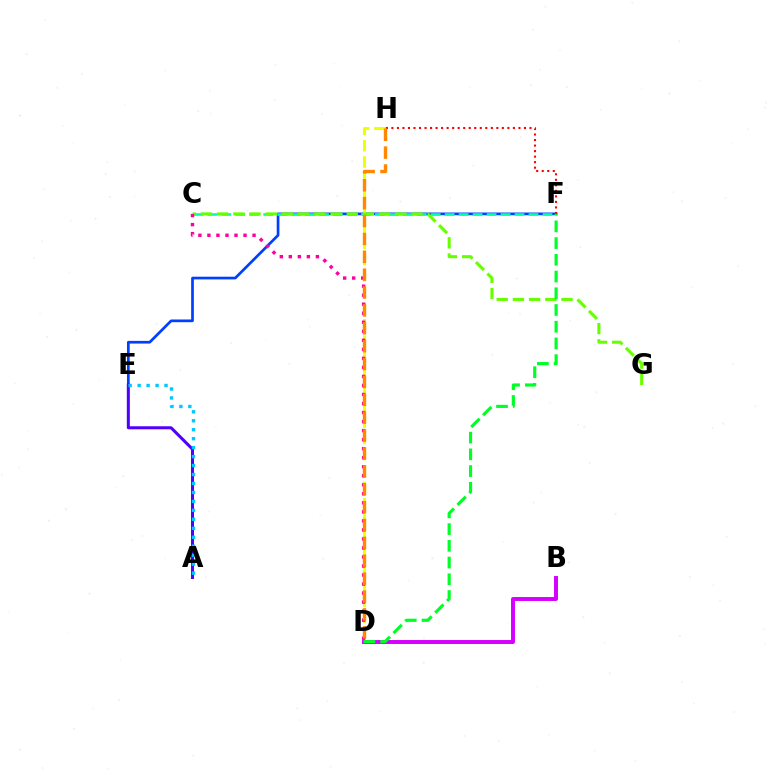{('E', 'F'): [{'color': '#003fff', 'line_style': 'solid', 'thickness': 1.95}], ('B', 'D'): [{'color': '#d600ff', 'line_style': 'solid', 'thickness': 2.83}], ('A', 'E'): [{'color': '#4f00ff', 'line_style': 'solid', 'thickness': 2.18}, {'color': '#00c7ff', 'line_style': 'dotted', 'thickness': 2.43}], ('D', 'H'): [{'color': '#eeff00', 'line_style': 'dashed', 'thickness': 2.21}, {'color': '#ff8800', 'line_style': 'dashed', 'thickness': 2.43}], ('F', 'H'): [{'color': '#ff0000', 'line_style': 'dotted', 'thickness': 1.5}], ('C', 'F'): [{'color': '#00ffaf', 'line_style': 'dashed', 'thickness': 1.9}], ('C', 'G'): [{'color': '#66ff00', 'line_style': 'dashed', 'thickness': 2.2}], ('C', 'D'): [{'color': '#ff00a0', 'line_style': 'dotted', 'thickness': 2.45}], ('D', 'F'): [{'color': '#00ff27', 'line_style': 'dashed', 'thickness': 2.27}]}